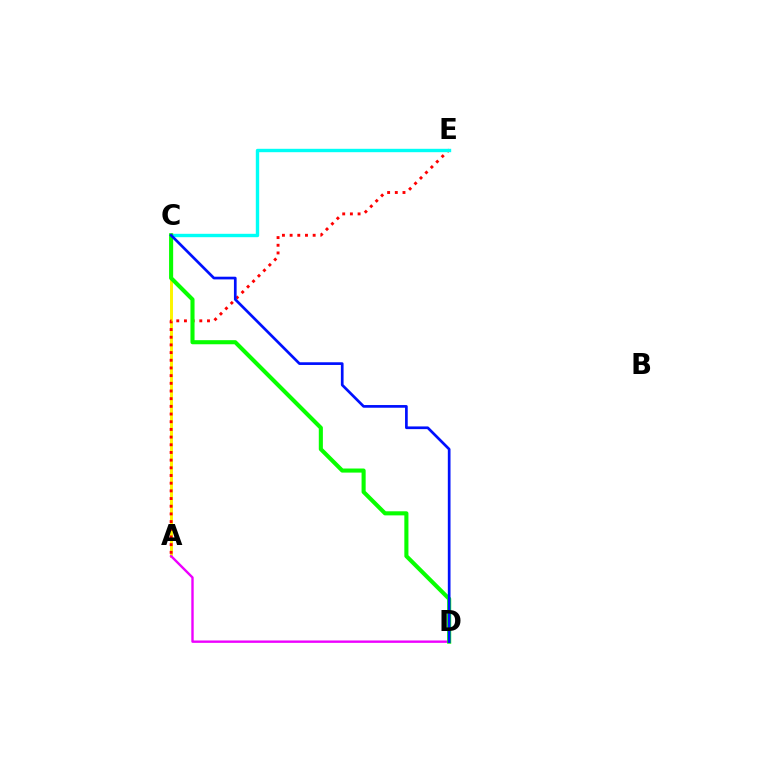{('A', 'C'): [{'color': '#fcf500', 'line_style': 'solid', 'thickness': 2.13}], ('A', 'E'): [{'color': '#ff0000', 'line_style': 'dotted', 'thickness': 2.09}], ('C', 'E'): [{'color': '#00fff6', 'line_style': 'solid', 'thickness': 2.44}], ('A', 'D'): [{'color': '#ee00ff', 'line_style': 'solid', 'thickness': 1.71}], ('C', 'D'): [{'color': '#08ff00', 'line_style': 'solid', 'thickness': 2.94}, {'color': '#0010ff', 'line_style': 'solid', 'thickness': 1.94}]}